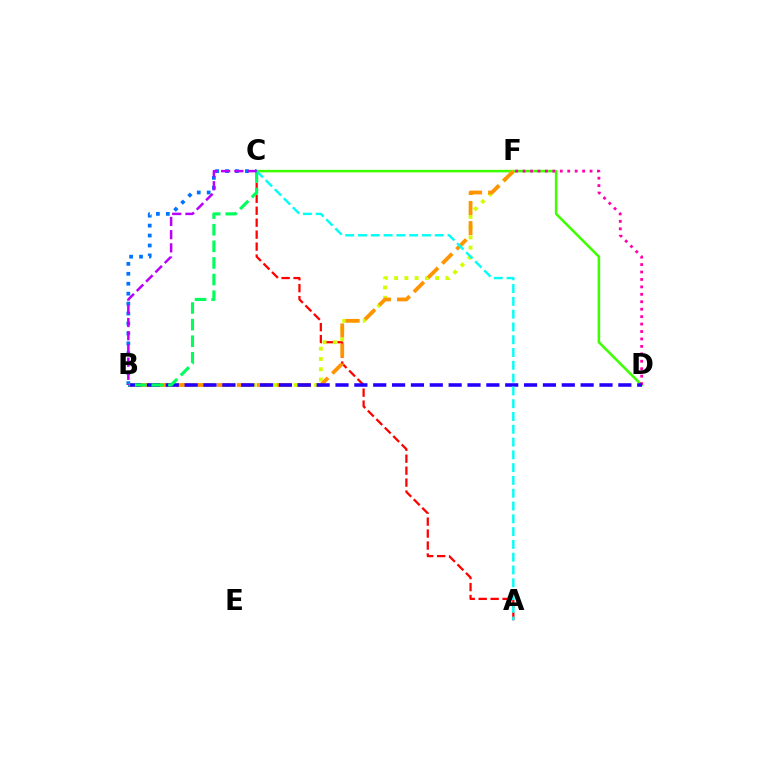{('A', 'C'): [{'color': '#ff0000', 'line_style': 'dashed', 'thickness': 1.63}, {'color': '#00fff6', 'line_style': 'dashed', 'thickness': 1.74}], ('C', 'D'): [{'color': '#3dff00', 'line_style': 'solid', 'thickness': 1.82}], ('D', 'F'): [{'color': '#ff00ac', 'line_style': 'dotted', 'thickness': 2.02}], ('B', 'F'): [{'color': '#d1ff00', 'line_style': 'dotted', 'thickness': 2.79}, {'color': '#ff9400', 'line_style': 'dashed', 'thickness': 2.73}], ('B', 'D'): [{'color': '#2500ff', 'line_style': 'dashed', 'thickness': 2.56}], ('B', 'C'): [{'color': '#0074ff', 'line_style': 'dotted', 'thickness': 2.7}, {'color': '#00ff5c', 'line_style': 'dashed', 'thickness': 2.26}, {'color': '#b900ff', 'line_style': 'dashed', 'thickness': 1.79}]}